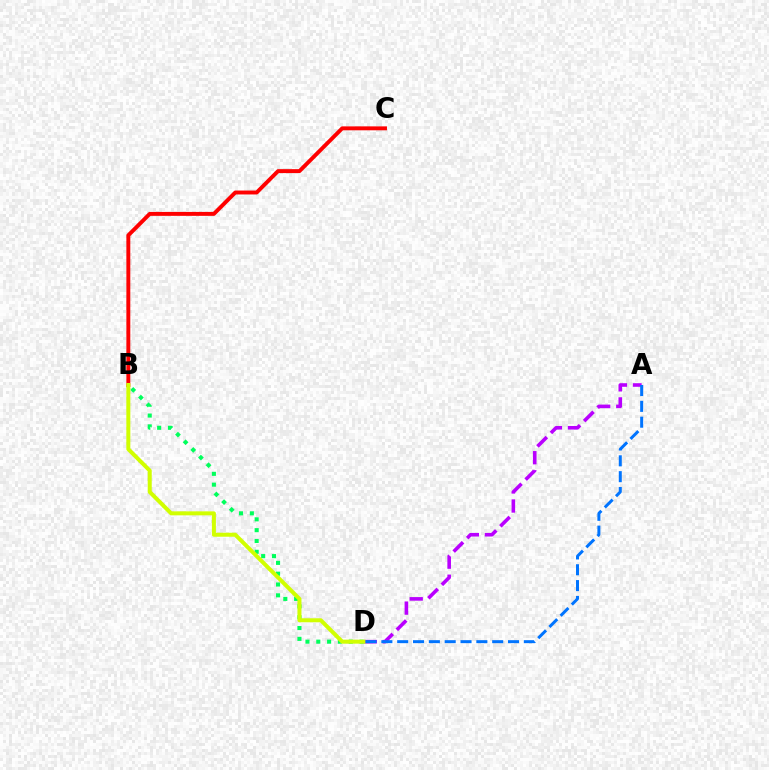{('B', 'C'): [{'color': '#ff0000', 'line_style': 'solid', 'thickness': 2.83}], ('B', 'D'): [{'color': '#00ff5c', 'line_style': 'dotted', 'thickness': 2.94}, {'color': '#d1ff00', 'line_style': 'solid', 'thickness': 2.88}], ('A', 'D'): [{'color': '#b900ff', 'line_style': 'dashed', 'thickness': 2.59}, {'color': '#0074ff', 'line_style': 'dashed', 'thickness': 2.15}]}